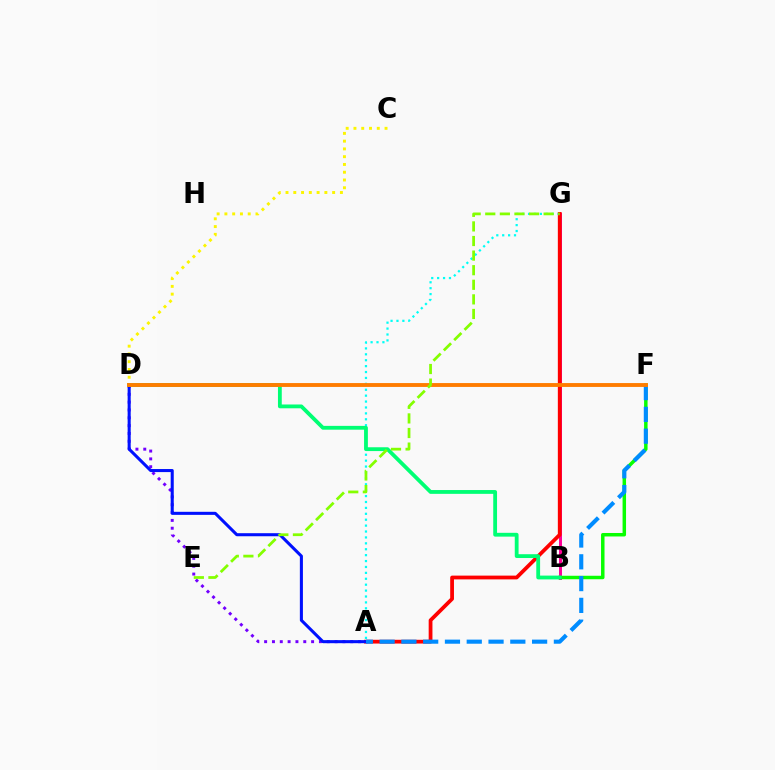{('B', 'G'): [{'color': '#ee00ff', 'line_style': 'solid', 'thickness': 2.11}, {'color': '#ff0094', 'line_style': 'solid', 'thickness': 2.09}], ('A', 'G'): [{'color': '#00fff6', 'line_style': 'dotted', 'thickness': 1.6}, {'color': '#ff0000', 'line_style': 'solid', 'thickness': 2.71}], ('B', 'F'): [{'color': '#08ff00', 'line_style': 'solid', 'thickness': 2.5}], ('A', 'D'): [{'color': '#7200ff', 'line_style': 'dotted', 'thickness': 2.13}, {'color': '#0010ff', 'line_style': 'solid', 'thickness': 2.2}], ('B', 'D'): [{'color': '#00ff74', 'line_style': 'solid', 'thickness': 2.74}], ('C', 'D'): [{'color': '#fcf500', 'line_style': 'dotted', 'thickness': 2.11}], ('A', 'F'): [{'color': '#008cff', 'line_style': 'dashed', 'thickness': 2.96}], ('D', 'F'): [{'color': '#ff7c00', 'line_style': 'solid', 'thickness': 2.78}], ('E', 'G'): [{'color': '#84ff00', 'line_style': 'dashed', 'thickness': 1.98}]}